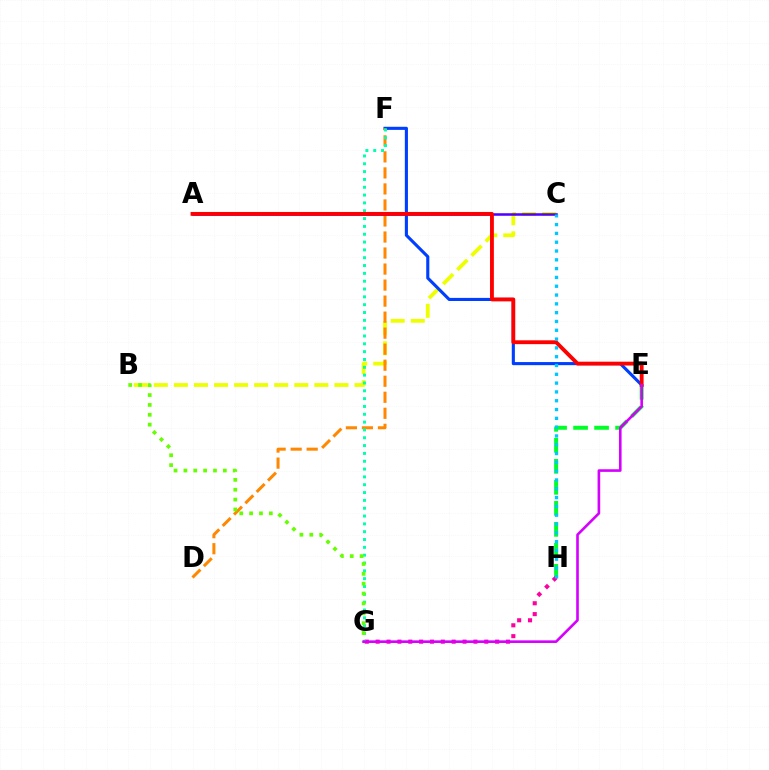{('B', 'C'): [{'color': '#eeff00', 'line_style': 'dashed', 'thickness': 2.73}], ('E', 'F'): [{'color': '#003fff', 'line_style': 'solid', 'thickness': 2.24}], ('E', 'H'): [{'color': '#00ff27', 'line_style': 'dashed', 'thickness': 2.85}], ('D', 'F'): [{'color': '#ff8800', 'line_style': 'dashed', 'thickness': 2.18}], ('G', 'H'): [{'color': '#ff00a0', 'line_style': 'dotted', 'thickness': 2.95}], ('A', 'C'): [{'color': '#4f00ff', 'line_style': 'solid', 'thickness': 1.83}], ('F', 'G'): [{'color': '#00ffaf', 'line_style': 'dotted', 'thickness': 2.13}], ('B', 'G'): [{'color': '#66ff00', 'line_style': 'dotted', 'thickness': 2.68}], ('A', 'E'): [{'color': '#ff0000', 'line_style': 'solid', 'thickness': 2.77}], ('C', 'H'): [{'color': '#00c7ff', 'line_style': 'dotted', 'thickness': 2.39}], ('E', 'G'): [{'color': '#d600ff', 'line_style': 'solid', 'thickness': 1.89}]}